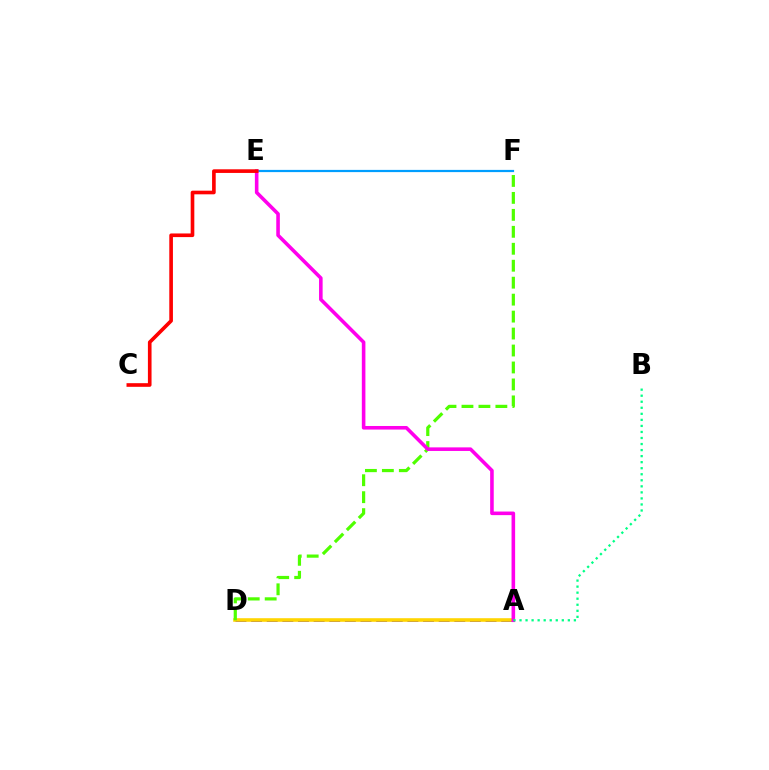{('E', 'F'): [{'color': '#009eff', 'line_style': 'solid', 'thickness': 1.6}], ('A', 'D'): [{'color': '#3700ff', 'line_style': 'dashed', 'thickness': 2.12}, {'color': '#ffd500', 'line_style': 'solid', 'thickness': 2.58}], ('D', 'F'): [{'color': '#4fff00', 'line_style': 'dashed', 'thickness': 2.3}], ('A', 'E'): [{'color': '#ff00ed', 'line_style': 'solid', 'thickness': 2.58}], ('A', 'B'): [{'color': '#00ff86', 'line_style': 'dotted', 'thickness': 1.64}], ('C', 'E'): [{'color': '#ff0000', 'line_style': 'solid', 'thickness': 2.62}]}